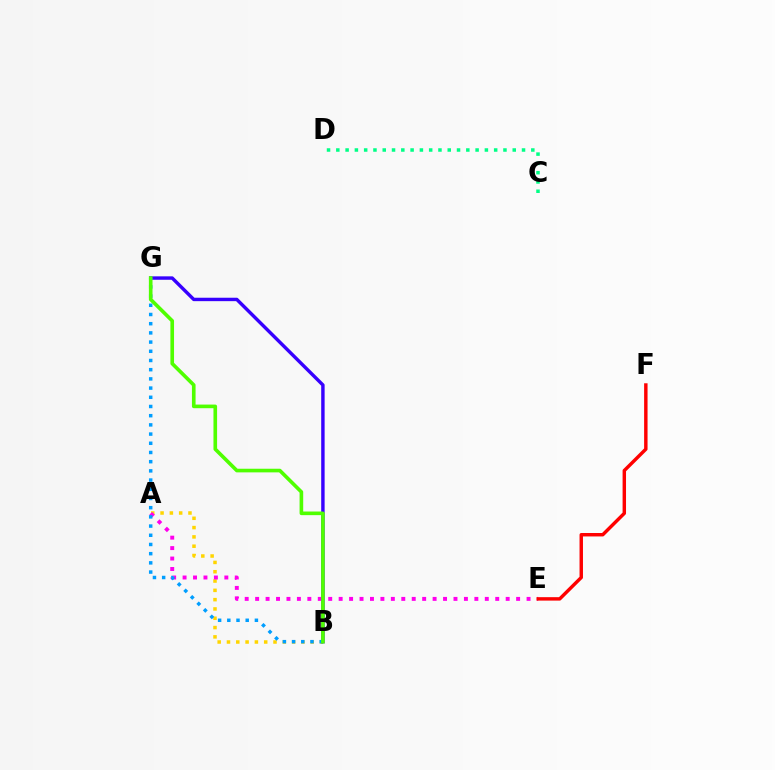{('A', 'B'): [{'color': '#ffd500', 'line_style': 'dotted', 'thickness': 2.53}], ('A', 'E'): [{'color': '#ff00ed', 'line_style': 'dotted', 'thickness': 2.84}], ('B', 'G'): [{'color': '#3700ff', 'line_style': 'solid', 'thickness': 2.46}, {'color': '#009eff', 'line_style': 'dotted', 'thickness': 2.5}, {'color': '#4fff00', 'line_style': 'solid', 'thickness': 2.61}], ('E', 'F'): [{'color': '#ff0000', 'line_style': 'solid', 'thickness': 2.47}], ('C', 'D'): [{'color': '#00ff86', 'line_style': 'dotted', 'thickness': 2.52}]}